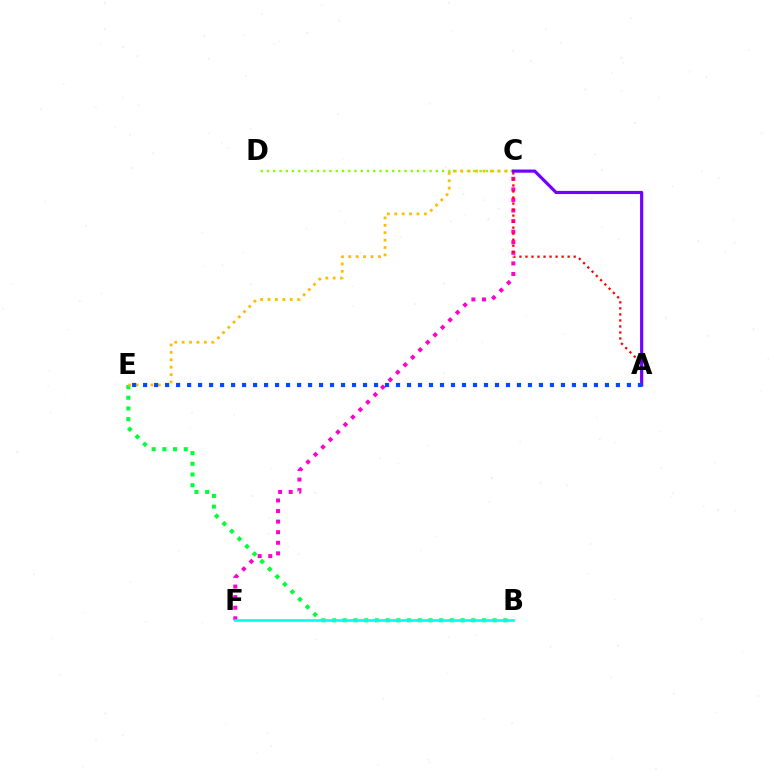{('B', 'E'): [{'color': '#00ff39', 'line_style': 'dotted', 'thickness': 2.91}], ('C', 'D'): [{'color': '#84ff00', 'line_style': 'dotted', 'thickness': 1.7}], ('C', 'F'): [{'color': '#ff00cf', 'line_style': 'dotted', 'thickness': 2.87}], ('C', 'E'): [{'color': '#ffbd00', 'line_style': 'dotted', 'thickness': 2.01}], ('A', 'C'): [{'color': '#ff0000', 'line_style': 'dotted', 'thickness': 1.64}, {'color': '#7200ff', 'line_style': 'solid', 'thickness': 2.28}], ('A', 'E'): [{'color': '#004bff', 'line_style': 'dotted', 'thickness': 2.99}], ('B', 'F'): [{'color': '#00fff6', 'line_style': 'solid', 'thickness': 1.93}]}